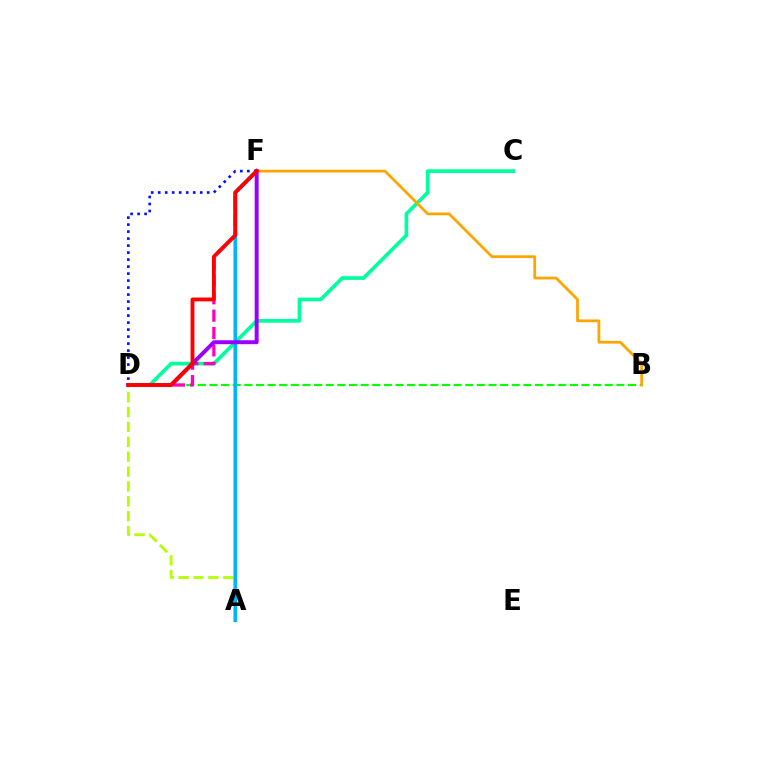{('A', 'D'): [{'color': '#b3ff00', 'line_style': 'dashed', 'thickness': 2.02}], ('C', 'D'): [{'color': '#00ff9d', 'line_style': 'solid', 'thickness': 2.66}], ('B', 'D'): [{'color': '#08ff00', 'line_style': 'dashed', 'thickness': 1.58}], ('A', 'F'): [{'color': '#00b5ff', 'line_style': 'solid', 'thickness': 2.64}], ('B', 'F'): [{'color': '#ffa500', 'line_style': 'solid', 'thickness': 1.99}], ('D', 'F'): [{'color': '#ff00bd', 'line_style': 'dashed', 'thickness': 2.36}, {'color': '#9b00ff', 'line_style': 'solid', 'thickness': 2.84}, {'color': '#0010ff', 'line_style': 'dotted', 'thickness': 1.9}, {'color': '#ff0000', 'line_style': 'solid', 'thickness': 2.77}]}